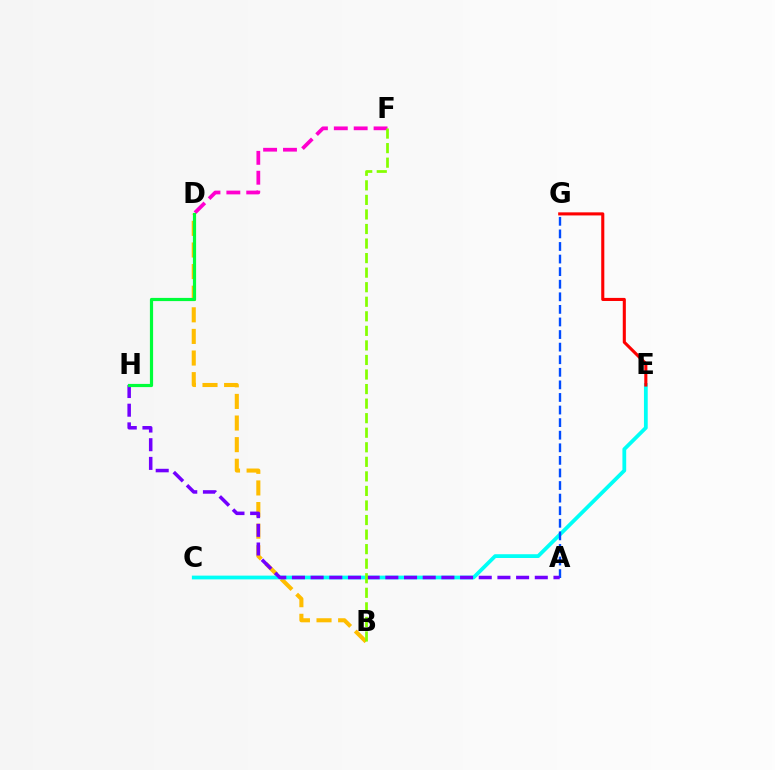{('B', 'D'): [{'color': '#ffbd00', 'line_style': 'dashed', 'thickness': 2.94}], ('C', 'E'): [{'color': '#00fff6', 'line_style': 'solid', 'thickness': 2.71}], ('A', 'G'): [{'color': '#004bff', 'line_style': 'dashed', 'thickness': 1.71}], ('E', 'G'): [{'color': '#ff0000', 'line_style': 'solid', 'thickness': 2.22}], ('A', 'H'): [{'color': '#7200ff', 'line_style': 'dashed', 'thickness': 2.54}], ('D', 'F'): [{'color': '#ff00cf', 'line_style': 'dashed', 'thickness': 2.7}], ('D', 'H'): [{'color': '#00ff39', 'line_style': 'solid', 'thickness': 2.3}], ('B', 'F'): [{'color': '#84ff00', 'line_style': 'dashed', 'thickness': 1.98}]}